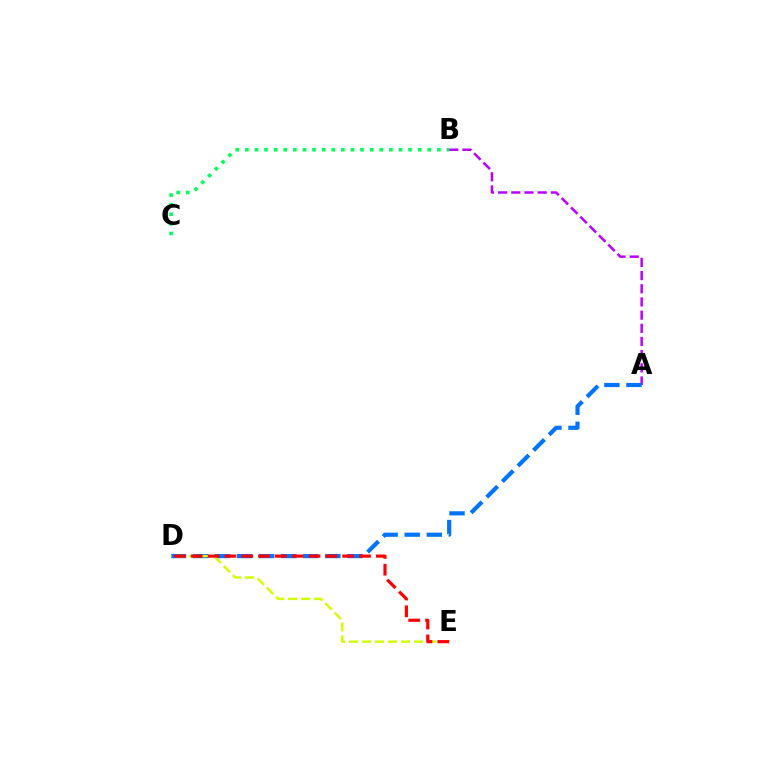{('A', 'B'): [{'color': '#b900ff', 'line_style': 'dashed', 'thickness': 1.79}], ('A', 'D'): [{'color': '#0074ff', 'line_style': 'dashed', 'thickness': 3.0}], ('B', 'C'): [{'color': '#00ff5c', 'line_style': 'dotted', 'thickness': 2.61}], ('D', 'E'): [{'color': '#d1ff00', 'line_style': 'dashed', 'thickness': 1.77}, {'color': '#ff0000', 'line_style': 'dashed', 'thickness': 2.29}]}